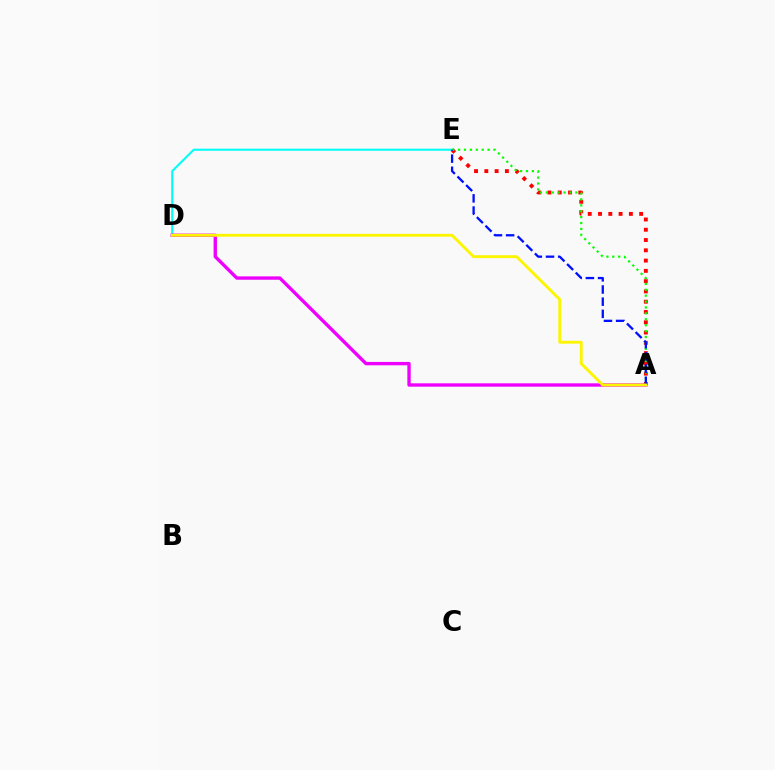{('A', 'E'): [{'color': '#ff0000', 'line_style': 'dotted', 'thickness': 2.79}, {'color': '#08ff00', 'line_style': 'dotted', 'thickness': 1.6}, {'color': '#0010ff', 'line_style': 'dashed', 'thickness': 1.65}], ('D', 'E'): [{'color': '#00fff6', 'line_style': 'solid', 'thickness': 1.51}], ('A', 'D'): [{'color': '#ee00ff', 'line_style': 'solid', 'thickness': 2.42}, {'color': '#fcf500', 'line_style': 'solid', 'thickness': 2.06}]}